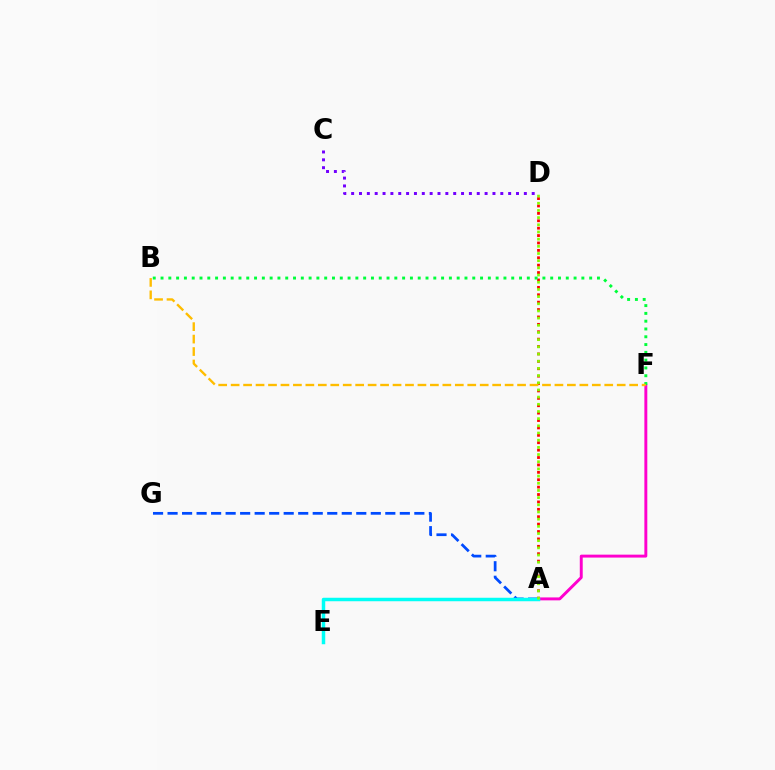{('A', 'D'): [{'color': '#ff0000', 'line_style': 'dotted', 'thickness': 2.01}, {'color': '#84ff00', 'line_style': 'dotted', 'thickness': 1.95}], ('A', 'F'): [{'color': '#ff00cf', 'line_style': 'solid', 'thickness': 2.11}], ('A', 'G'): [{'color': '#004bff', 'line_style': 'dashed', 'thickness': 1.97}], ('C', 'D'): [{'color': '#7200ff', 'line_style': 'dotted', 'thickness': 2.13}], ('A', 'E'): [{'color': '#00fff6', 'line_style': 'solid', 'thickness': 2.5}], ('B', 'F'): [{'color': '#00ff39', 'line_style': 'dotted', 'thickness': 2.12}, {'color': '#ffbd00', 'line_style': 'dashed', 'thickness': 1.69}]}